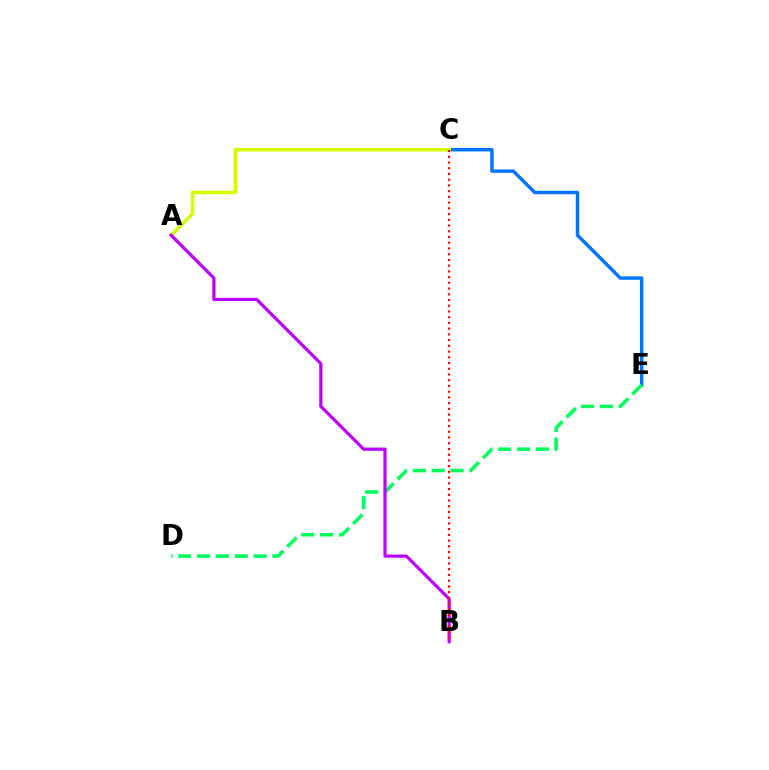{('C', 'E'): [{'color': '#0074ff', 'line_style': 'solid', 'thickness': 2.46}], ('D', 'E'): [{'color': '#00ff5c', 'line_style': 'dashed', 'thickness': 2.56}], ('A', 'C'): [{'color': '#d1ff00', 'line_style': 'solid', 'thickness': 2.53}], ('A', 'B'): [{'color': '#b900ff', 'line_style': 'solid', 'thickness': 2.31}], ('B', 'C'): [{'color': '#ff0000', 'line_style': 'dotted', 'thickness': 1.56}]}